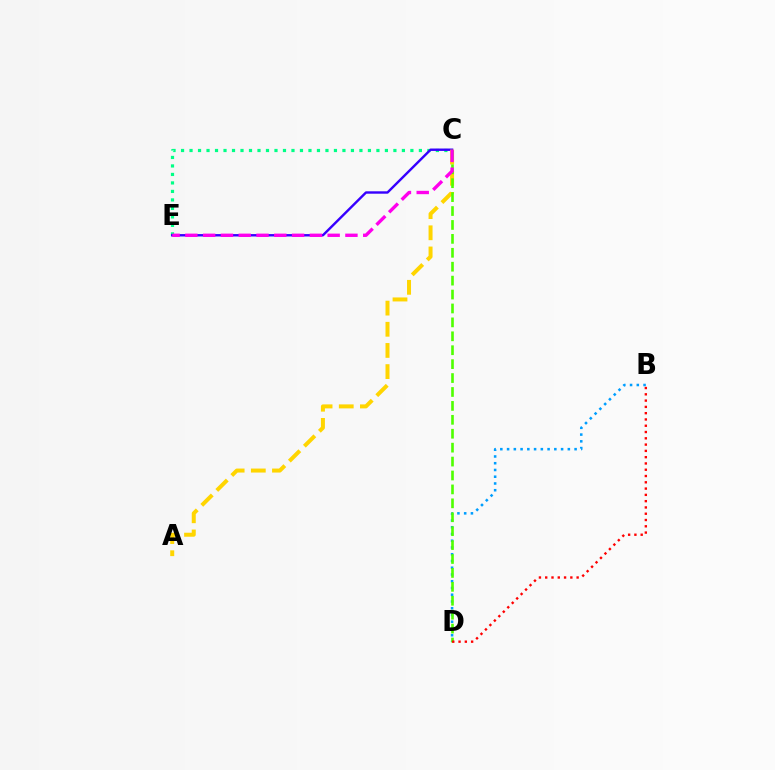{('C', 'E'): [{'color': '#00ff86', 'line_style': 'dotted', 'thickness': 2.31}, {'color': '#3700ff', 'line_style': 'solid', 'thickness': 1.73}, {'color': '#ff00ed', 'line_style': 'dashed', 'thickness': 2.42}], ('B', 'D'): [{'color': '#009eff', 'line_style': 'dotted', 'thickness': 1.83}, {'color': '#ff0000', 'line_style': 'dotted', 'thickness': 1.71}], ('A', 'C'): [{'color': '#ffd500', 'line_style': 'dashed', 'thickness': 2.87}], ('C', 'D'): [{'color': '#4fff00', 'line_style': 'dashed', 'thickness': 1.89}]}